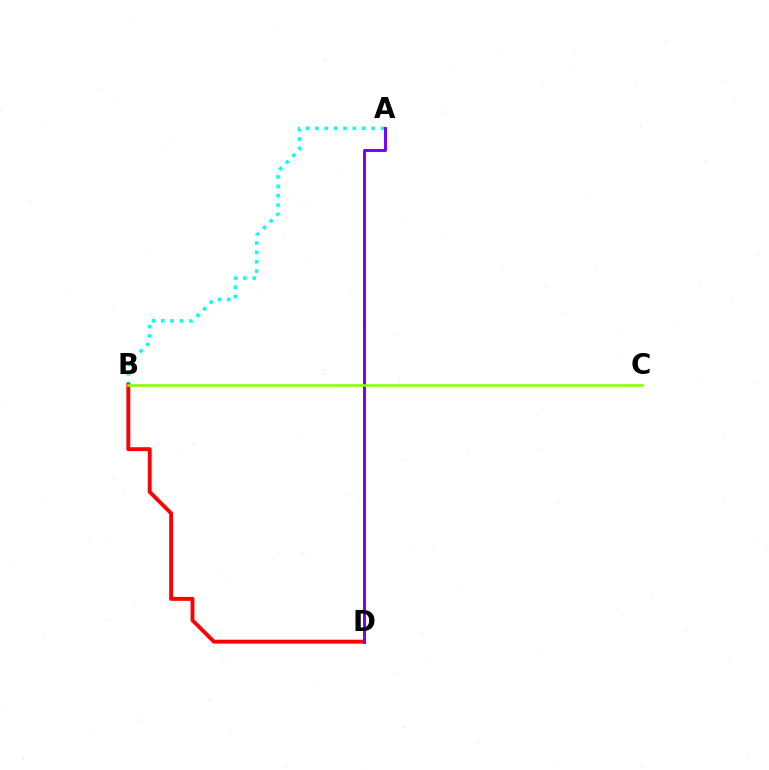{('A', 'B'): [{'color': '#00fff6', 'line_style': 'dotted', 'thickness': 2.54}], ('B', 'D'): [{'color': '#ff0000', 'line_style': 'solid', 'thickness': 2.8}], ('A', 'D'): [{'color': '#7200ff', 'line_style': 'solid', 'thickness': 2.11}], ('B', 'C'): [{'color': '#84ff00', 'line_style': 'solid', 'thickness': 1.87}]}